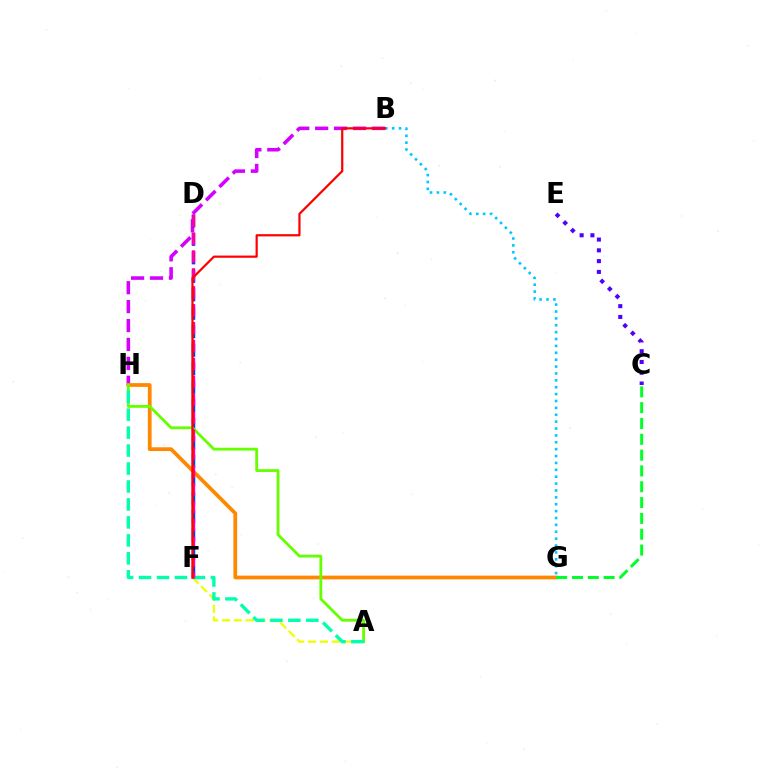{('B', 'H'): [{'color': '#d600ff', 'line_style': 'dashed', 'thickness': 2.57}], ('B', 'G'): [{'color': '#00c7ff', 'line_style': 'dotted', 'thickness': 1.87}], ('A', 'F'): [{'color': '#eeff00', 'line_style': 'dashed', 'thickness': 1.61}], ('D', 'F'): [{'color': '#003fff', 'line_style': 'dashed', 'thickness': 2.51}, {'color': '#ff00a0', 'line_style': 'dashed', 'thickness': 2.43}], ('G', 'H'): [{'color': '#ff8800', 'line_style': 'solid', 'thickness': 2.7}], ('A', 'H'): [{'color': '#66ff00', 'line_style': 'solid', 'thickness': 2.03}, {'color': '#00ffaf', 'line_style': 'dashed', 'thickness': 2.44}], ('C', 'E'): [{'color': '#4f00ff', 'line_style': 'dotted', 'thickness': 2.93}], ('B', 'F'): [{'color': '#ff0000', 'line_style': 'solid', 'thickness': 1.6}], ('C', 'G'): [{'color': '#00ff27', 'line_style': 'dashed', 'thickness': 2.15}]}